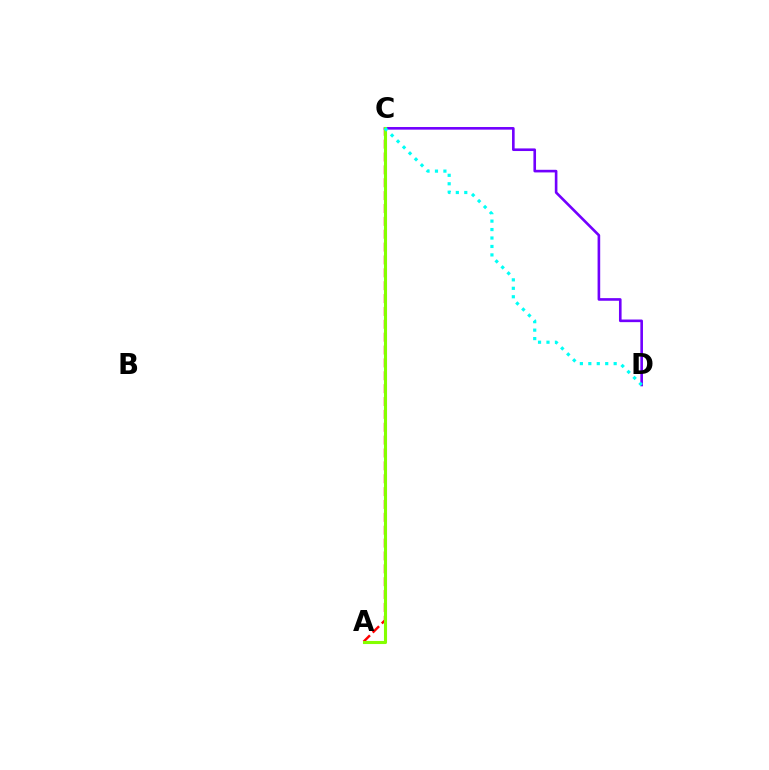{('A', 'C'): [{'color': '#ff0000', 'line_style': 'dashed', 'thickness': 1.75}, {'color': '#84ff00', 'line_style': 'solid', 'thickness': 2.23}], ('C', 'D'): [{'color': '#7200ff', 'line_style': 'solid', 'thickness': 1.89}, {'color': '#00fff6', 'line_style': 'dotted', 'thickness': 2.3}]}